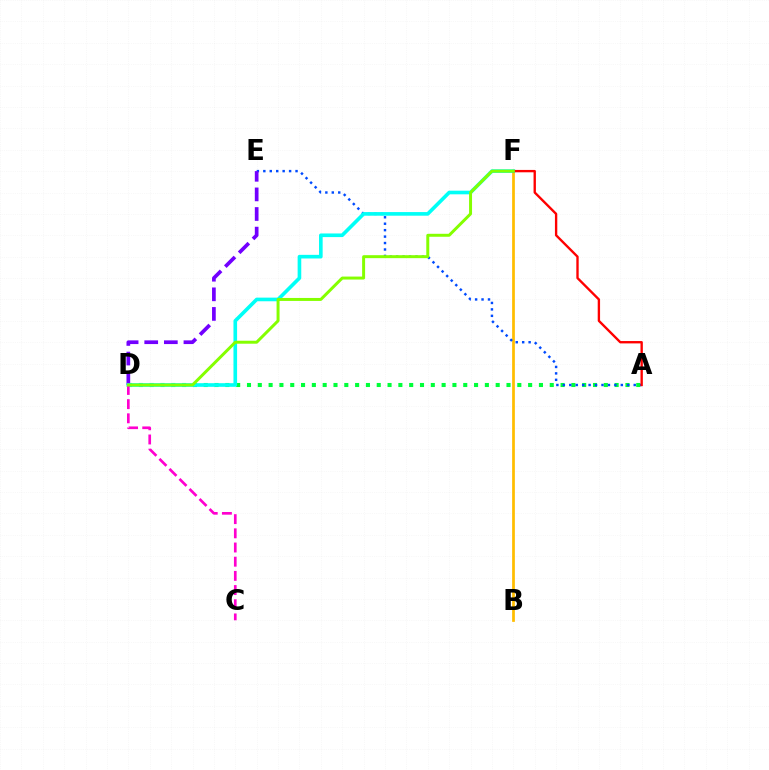{('A', 'D'): [{'color': '#00ff39', 'line_style': 'dotted', 'thickness': 2.94}], ('B', 'F'): [{'color': '#ffbd00', 'line_style': 'solid', 'thickness': 1.97}], ('A', 'E'): [{'color': '#004bff', 'line_style': 'dotted', 'thickness': 1.75}], ('D', 'E'): [{'color': '#7200ff', 'line_style': 'dashed', 'thickness': 2.66}], ('D', 'F'): [{'color': '#00fff6', 'line_style': 'solid', 'thickness': 2.61}, {'color': '#84ff00', 'line_style': 'solid', 'thickness': 2.14}], ('C', 'D'): [{'color': '#ff00cf', 'line_style': 'dashed', 'thickness': 1.93}], ('A', 'F'): [{'color': '#ff0000', 'line_style': 'solid', 'thickness': 1.7}]}